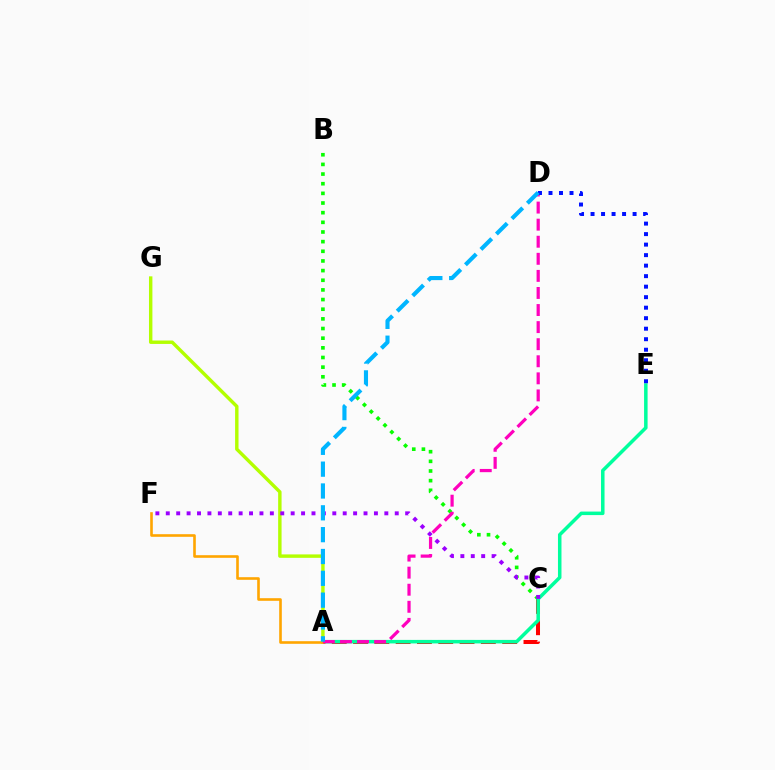{('A', 'G'): [{'color': '#b3ff00', 'line_style': 'solid', 'thickness': 2.46}], ('A', 'C'): [{'color': '#ff0000', 'line_style': 'dashed', 'thickness': 2.89}], ('B', 'C'): [{'color': '#08ff00', 'line_style': 'dotted', 'thickness': 2.62}], ('A', 'E'): [{'color': '#00ff9d', 'line_style': 'solid', 'thickness': 2.53}], ('C', 'F'): [{'color': '#9b00ff', 'line_style': 'dotted', 'thickness': 2.83}], ('A', 'F'): [{'color': '#ffa500', 'line_style': 'solid', 'thickness': 1.89}], ('A', 'D'): [{'color': '#ff00bd', 'line_style': 'dashed', 'thickness': 2.32}, {'color': '#00b5ff', 'line_style': 'dashed', 'thickness': 2.97}], ('D', 'E'): [{'color': '#0010ff', 'line_style': 'dotted', 'thickness': 2.86}]}